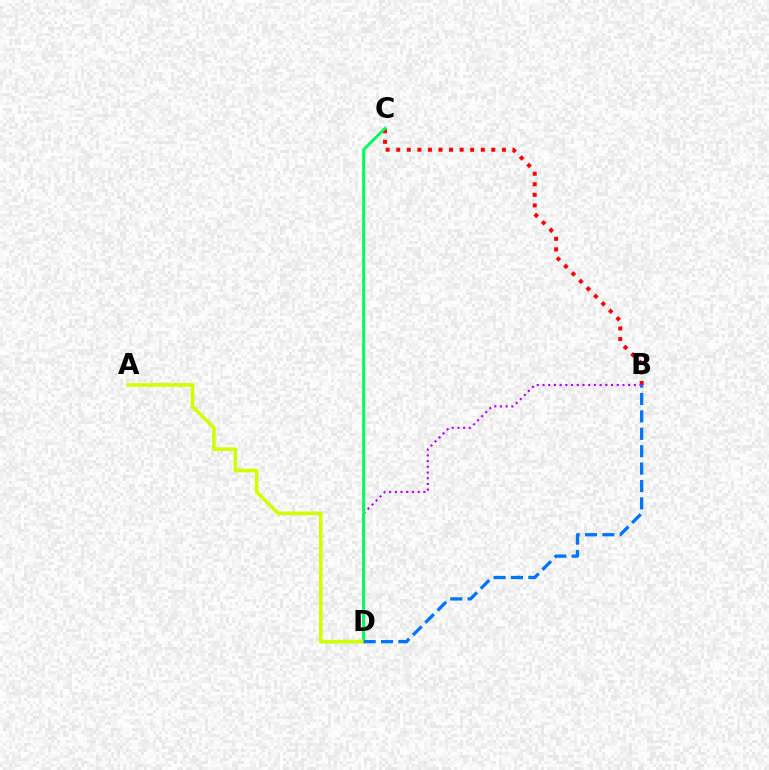{('B', 'C'): [{'color': '#ff0000', 'line_style': 'dotted', 'thickness': 2.87}], ('B', 'D'): [{'color': '#b900ff', 'line_style': 'dotted', 'thickness': 1.55}, {'color': '#0074ff', 'line_style': 'dashed', 'thickness': 2.36}], ('C', 'D'): [{'color': '#00ff5c', 'line_style': 'solid', 'thickness': 2.12}], ('A', 'D'): [{'color': '#d1ff00', 'line_style': 'solid', 'thickness': 2.6}]}